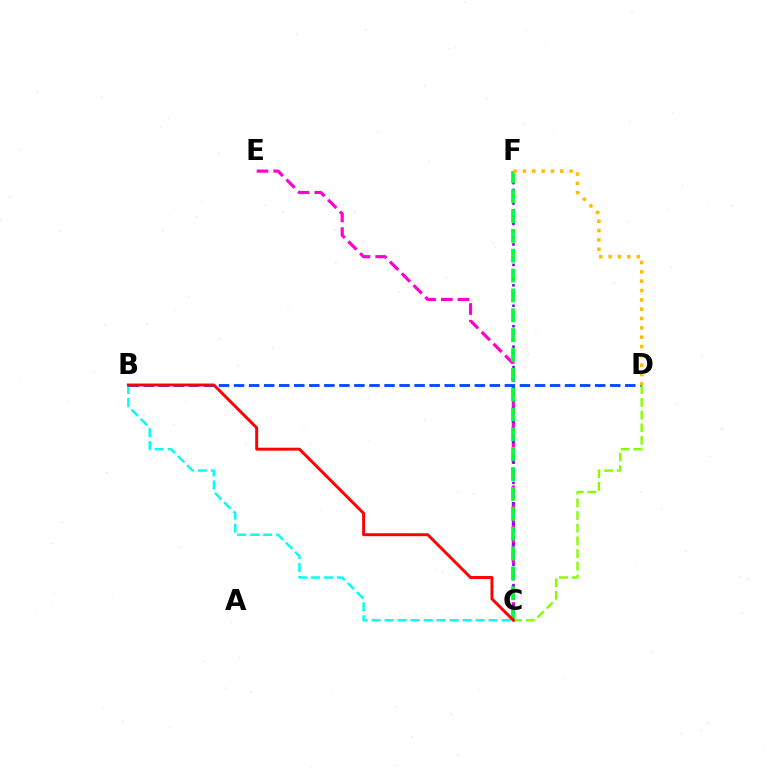{('B', 'C'): [{'color': '#00fff6', 'line_style': 'dashed', 'thickness': 1.77}, {'color': '#ff0000', 'line_style': 'solid', 'thickness': 2.12}], ('C', 'E'): [{'color': '#ff00cf', 'line_style': 'dashed', 'thickness': 2.26}], ('C', 'F'): [{'color': '#7200ff', 'line_style': 'dotted', 'thickness': 1.85}, {'color': '#00ff39', 'line_style': 'dashed', 'thickness': 2.7}], ('B', 'D'): [{'color': '#004bff', 'line_style': 'dashed', 'thickness': 2.04}], ('D', 'F'): [{'color': '#ffbd00', 'line_style': 'dotted', 'thickness': 2.54}], ('C', 'D'): [{'color': '#84ff00', 'line_style': 'dashed', 'thickness': 1.72}]}